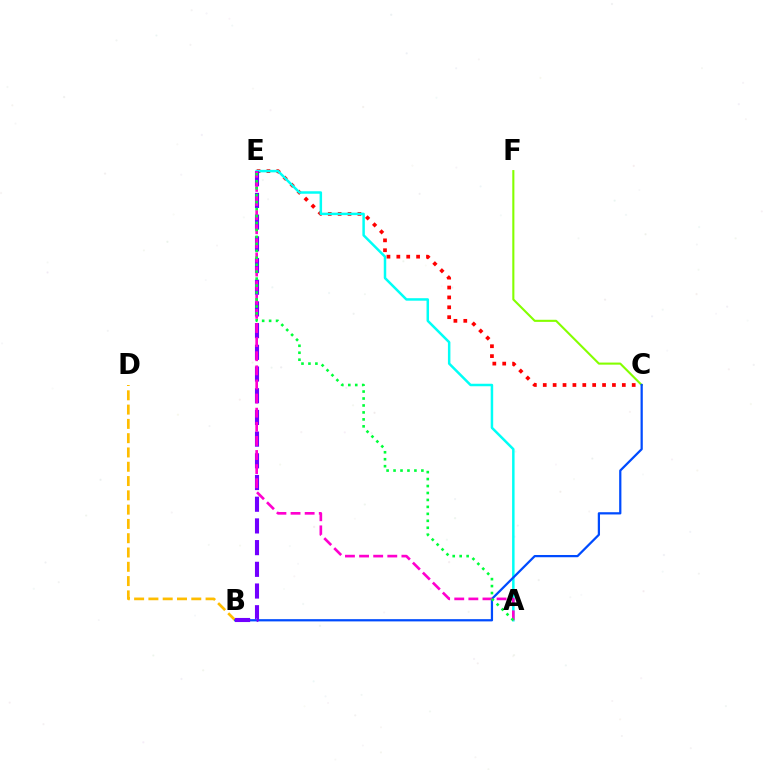{('B', 'D'): [{'color': '#ffbd00', 'line_style': 'dashed', 'thickness': 1.94}], ('C', 'E'): [{'color': '#ff0000', 'line_style': 'dotted', 'thickness': 2.69}], ('C', 'F'): [{'color': '#84ff00', 'line_style': 'solid', 'thickness': 1.51}], ('A', 'E'): [{'color': '#00fff6', 'line_style': 'solid', 'thickness': 1.79}, {'color': '#ff00cf', 'line_style': 'dashed', 'thickness': 1.92}, {'color': '#00ff39', 'line_style': 'dotted', 'thickness': 1.89}], ('B', 'C'): [{'color': '#004bff', 'line_style': 'solid', 'thickness': 1.61}], ('B', 'E'): [{'color': '#7200ff', 'line_style': 'dashed', 'thickness': 2.95}]}